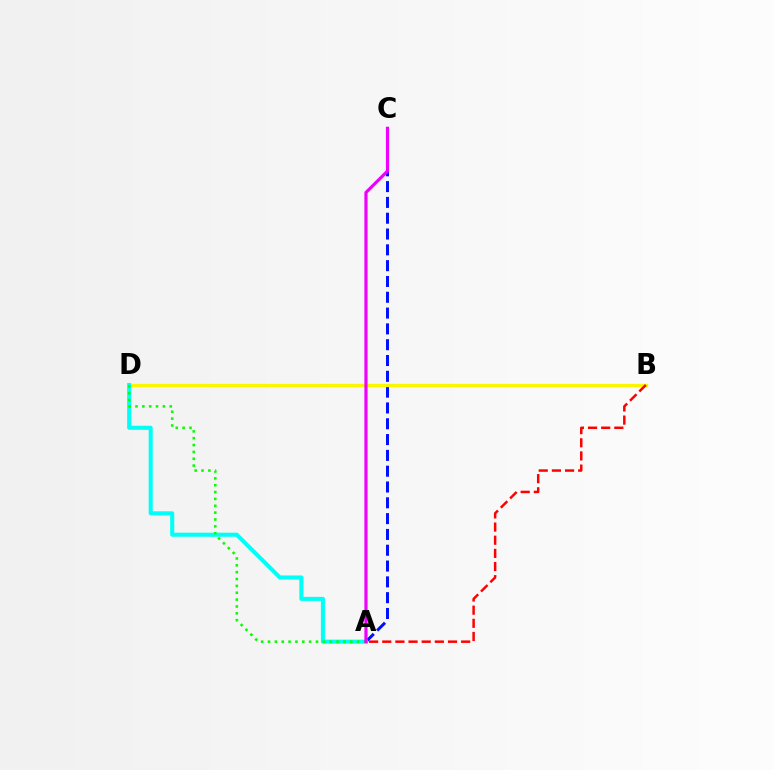{('A', 'C'): [{'color': '#0010ff', 'line_style': 'dashed', 'thickness': 2.15}, {'color': '#ee00ff', 'line_style': 'solid', 'thickness': 2.3}], ('B', 'D'): [{'color': '#fcf500', 'line_style': 'solid', 'thickness': 2.4}], ('A', 'D'): [{'color': '#00fff6', 'line_style': 'solid', 'thickness': 2.93}, {'color': '#08ff00', 'line_style': 'dotted', 'thickness': 1.86}], ('A', 'B'): [{'color': '#ff0000', 'line_style': 'dashed', 'thickness': 1.79}]}